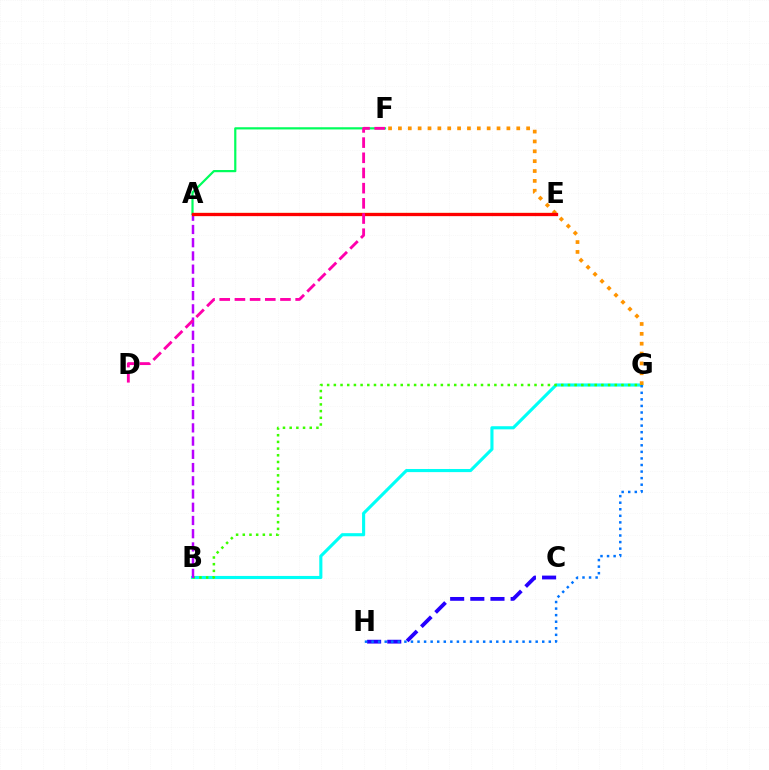{('B', 'G'): [{'color': '#00fff6', 'line_style': 'solid', 'thickness': 2.24}, {'color': '#3dff00', 'line_style': 'dotted', 'thickness': 1.82}], ('F', 'G'): [{'color': '#ff9400', 'line_style': 'dotted', 'thickness': 2.68}], ('C', 'H'): [{'color': '#2500ff', 'line_style': 'dashed', 'thickness': 2.74}], ('A', 'E'): [{'color': '#d1ff00', 'line_style': 'solid', 'thickness': 1.56}, {'color': '#ff0000', 'line_style': 'solid', 'thickness': 2.36}], ('G', 'H'): [{'color': '#0074ff', 'line_style': 'dotted', 'thickness': 1.78}], ('A', 'F'): [{'color': '#00ff5c', 'line_style': 'solid', 'thickness': 1.59}], ('A', 'B'): [{'color': '#b900ff', 'line_style': 'dashed', 'thickness': 1.8}], ('D', 'F'): [{'color': '#ff00ac', 'line_style': 'dashed', 'thickness': 2.06}]}